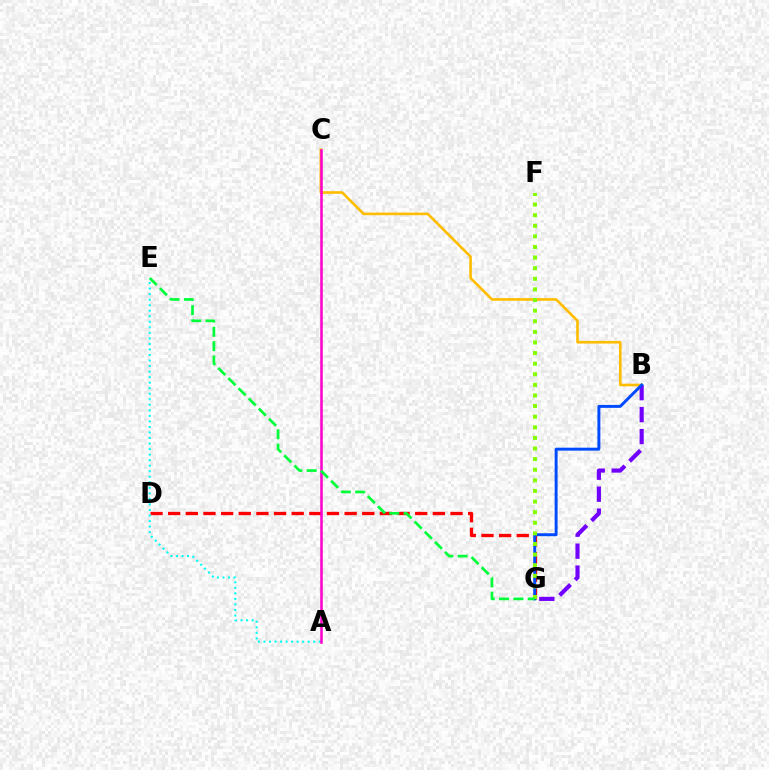{('B', 'C'): [{'color': '#ffbd00', 'line_style': 'solid', 'thickness': 1.9}], ('D', 'G'): [{'color': '#ff0000', 'line_style': 'dashed', 'thickness': 2.4}], ('B', 'G'): [{'color': '#7200ff', 'line_style': 'dashed', 'thickness': 2.98}, {'color': '#004bff', 'line_style': 'solid', 'thickness': 2.13}], ('A', 'E'): [{'color': '#00fff6', 'line_style': 'dotted', 'thickness': 1.5}], ('F', 'G'): [{'color': '#84ff00', 'line_style': 'dotted', 'thickness': 2.88}], ('A', 'C'): [{'color': '#ff00cf', 'line_style': 'solid', 'thickness': 1.83}], ('E', 'G'): [{'color': '#00ff39', 'line_style': 'dashed', 'thickness': 1.95}]}